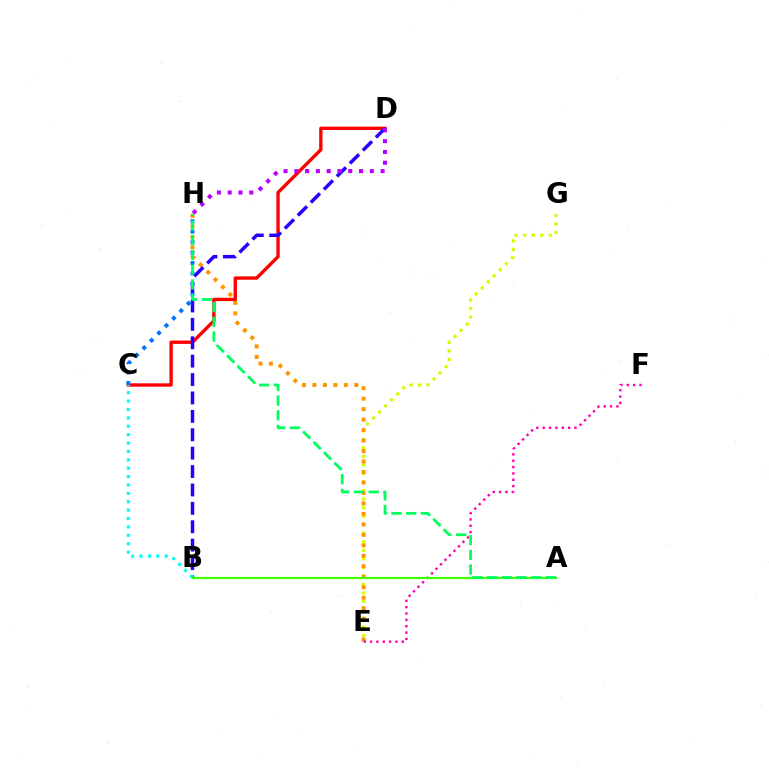{('E', 'G'): [{'color': '#d1ff00', 'line_style': 'dotted', 'thickness': 2.32}], ('C', 'D'): [{'color': '#ff0000', 'line_style': 'solid', 'thickness': 2.42}], ('E', 'H'): [{'color': '#ff9400', 'line_style': 'dotted', 'thickness': 2.85}], ('B', 'D'): [{'color': '#2500ff', 'line_style': 'dashed', 'thickness': 2.5}], ('E', 'F'): [{'color': '#ff00ac', 'line_style': 'dotted', 'thickness': 1.73}], ('D', 'H'): [{'color': '#b900ff', 'line_style': 'dotted', 'thickness': 2.93}], ('C', 'H'): [{'color': '#0074ff', 'line_style': 'dotted', 'thickness': 2.84}], ('B', 'C'): [{'color': '#00fff6', 'line_style': 'dotted', 'thickness': 2.28}], ('A', 'B'): [{'color': '#3dff00', 'line_style': 'solid', 'thickness': 1.57}], ('A', 'H'): [{'color': '#00ff5c', 'line_style': 'dashed', 'thickness': 2.0}]}